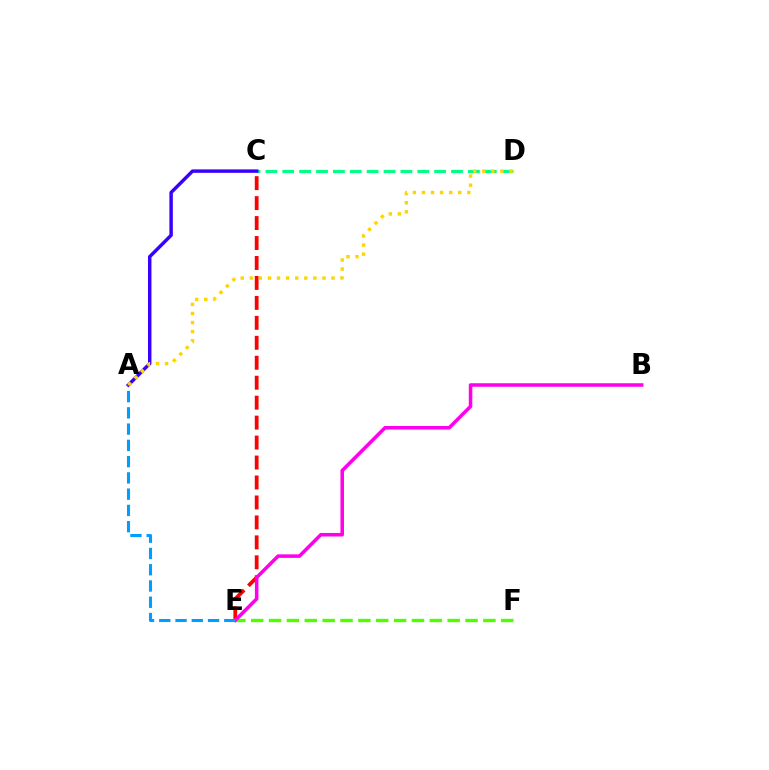{('C', 'E'): [{'color': '#ff0000', 'line_style': 'dashed', 'thickness': 2.71}], ('C', 'D'): [{'color': '#00ff86', 'line_style': 'dashed', 'thickness': 2.29}], ('A', 'C'): [{'color': '#3700ff', 'line_style': 'solid', 'thickness': 2.48}], ('E', 'F'): [{'color': '#4fff00', 'line_style': 'dashed', 'thickness': 2.43}], ('A', 'D'): [{'color': '#ffd500', 'line_style': 'dotted', 'thickness': 2.47}], ('B', 'E'): [{'color': '#ff00ed', 'line_style': 'solid', 'thickness': 2.55}], ('A', 'E'): [{'color': '#009eff', 'line_style': 'dashed', 'thickness': 2.21}]}